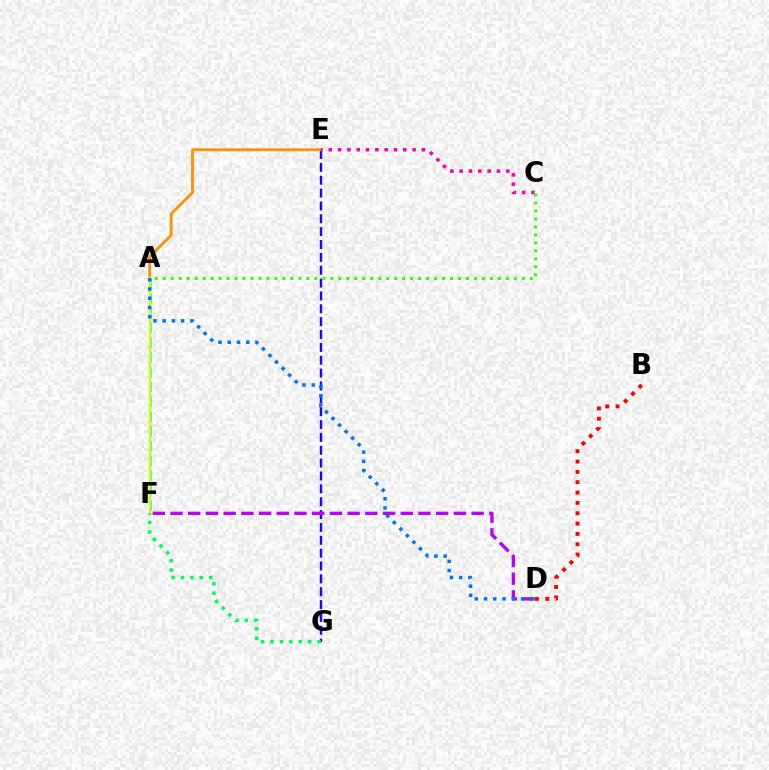{('B', 'D'): [{'color': '#ff0000', 'line_style': 'dotted', 'thickness': 2.81}], ('E', 'G'): [{'color': '#2500ff', 'line_style': 'dashed', 'thickness': 1.75}], ('A', 'F'): [{'color': '#00fff6', 'line_style': 'dashed', 'thickness': 2.01}, {'color': '#d1ff00', 'line_style': 'solid', 'thickness': 1.67}], ('A', 'E'): [{'color': '#ff9400', 'line_style': 'solid', 'thickness': 2.05}], ('C', 'E'): [{'color': '#ff00ac', 'line_style': 'dotted', 'thickness': 2.53}], ('A', 'C'): [{'color': '#3dff00', 'line_style': 'dotted', 'thickness': 2.17}], ('F', 'G'): [{'color': '#00ff5c', 'line_style': 'dotted', 'thickness': 2.56}], ('D', 'F'): [{'color': '#b900ff', 'line_style': 'dashed', 'thickness': 2.41}], ('A', 'D'): [{'color': '#0074ff', 'line_style': 'dotted', 'thickness': 2.51}]}